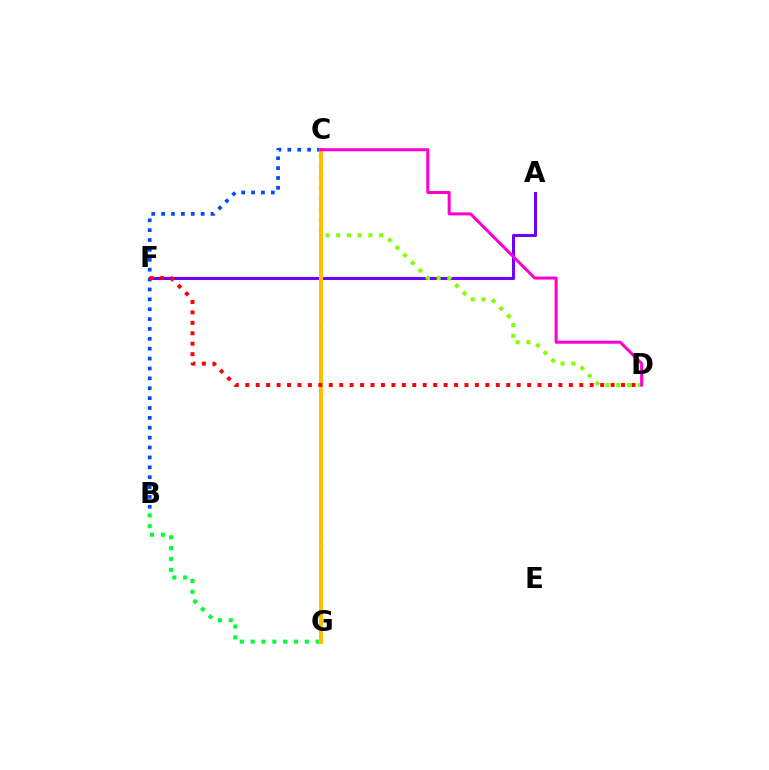{('A', 'F'): [{'color': '#7200ff', 'line_style': 'solid', 'thickness': 2.19}], ('C', 'D'): [{'color': '#84ff00', 'line_style': 'dotted', 'thickness': 2.92}, {'color': '#ff00cf', 'line_style': 'solid', 'thickness': 2.18}], ('B', 'G'): [{'color': '#00ff39', 'line_style': 'dotted', 'thickness': 2.94}], ('B', 'C'): [{'color': '#004bff', 'line_style': 'dotted', 'thickness': 2.68}], ('C', 'G'): [{'color': '#00fff6', 'line_style': 'dotted', 'thickness': 2.35}, {'color': '#ffbd00', 'line_style': 'solid', 'thickness': 2.85}], ('D', 'F'): [{'color': '#ff0000', 'line_style': 'dotted', 'thickness': 2.84}]}